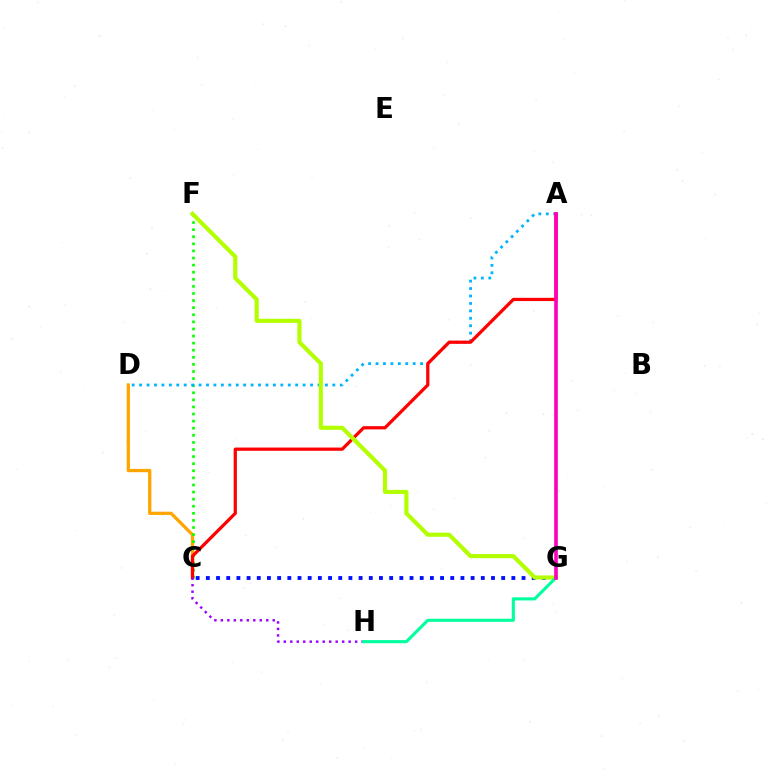{('C', 'D'): [{'color': '#ffa500', 'line_style': 'solid', 'thickness': 2.35}], ('C', 'F'): [{'color': '#08ff00', 'line_style': 'dotted', 'thickness': 1.93}], ('A', 'D'): [{'color': '#00b5ff', 'line_style': 'dotted', 'thickness': 2.02}], ('A', 'C'): [{'color': '#ff0000', 'line_style': 'solid', 'thickness': 2.33}], ('C', 'G'): [{'color': '#0010ff', 'line_style': 'dotted', 'thickness': 2.77}], ('C', 'H'): [{'color': '#9b00ff', 'line_style': 'dotted', 'thickness': 1.76}], ('F', 'G'): [{'color': '#b3ff00', 'line_style': 'solid', 'thickness': 2.96}], ('G', 'H'): [{'color': '#00ff9d', 'line_style': 'solid', 'thickness': 2.23}], ('A', 'G'): [{'color': '#ff00bd', 'line_style': 'solid', 'thickness': 2.63}]}